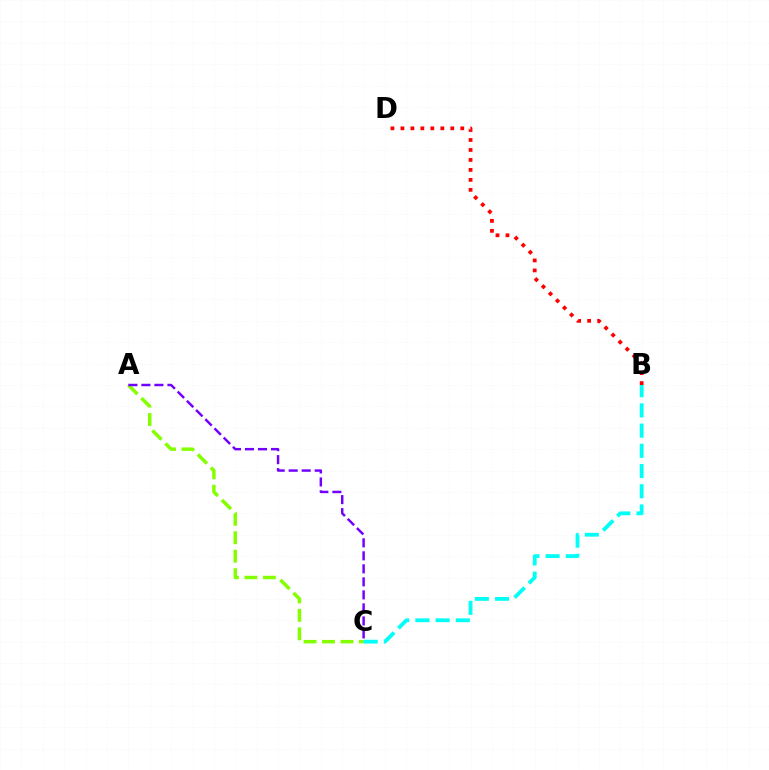{('A', 'C'): [{'color': '#84ff00', 'line_style': 'dashed', 'thickness': 2.51}, {'color': '#7200ff', 'line_style': 'dashed', 'thickness': 1.77}], ('B', 'C'): [{'color': '#00fff6', 'line_style': 'dashed', 'thickness': 2.74}], ('B', 'D'): [{'color': '#ff0000', 'line_style': 'dotted', 'thickness': 2.71}]}